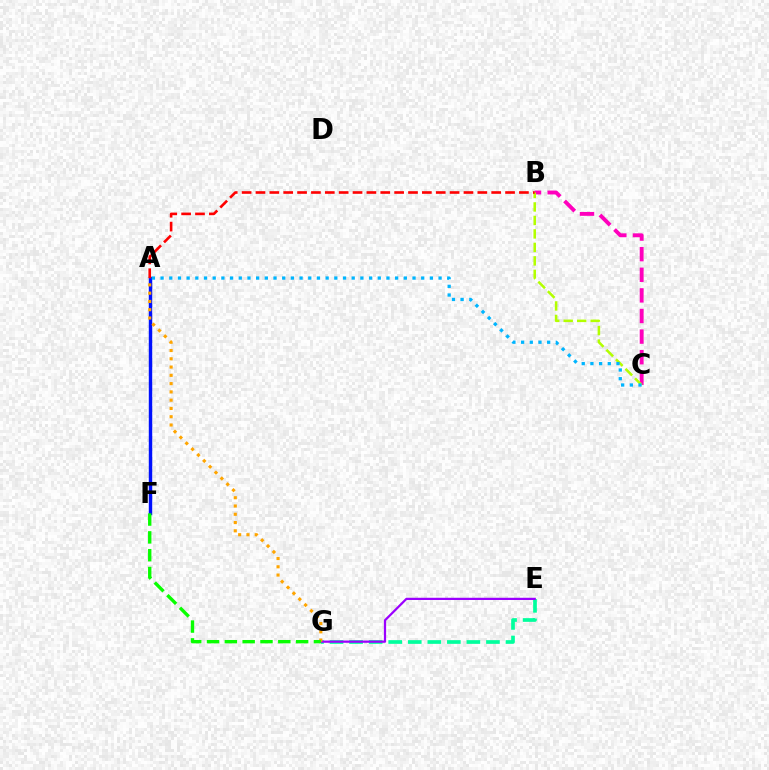{('A', 'F'): [{'color': '#0010ff', 'line_style': 'solid', 'thickness': 2.47}], ('E', 'G'): [{'color': '#00ff9d', 'line_style': 'dashed', 'thickness': 2.66}, {'color': '#9b00ff', 'line_style': 'solid', 'thickness': 1.61}], ('B', 'C'): [{'color': '#ff00bd', 'line_style': 'dashed', 'thickness': 2.8}, {'color': '#b3ff00', 'line_style': 'dashed', 'thickness': 1.83}], ('A', 'G'): [{'color': '#ffa500', 'line_style': 'dotted', 'thickness': 2.25}], ('F', 'G'): [{'color': '#08ff00', 'line_style': 'dashed', 'thickness': 2.42}], ('A', 'B'): [{'color': '#ff0000', 'line_style': 'dashed', 'thickness': 1.88}], ('A', 'C'): [{'color': '#00b5ff', 'line_style': 'dotted', 'thickness': 2.36}]}